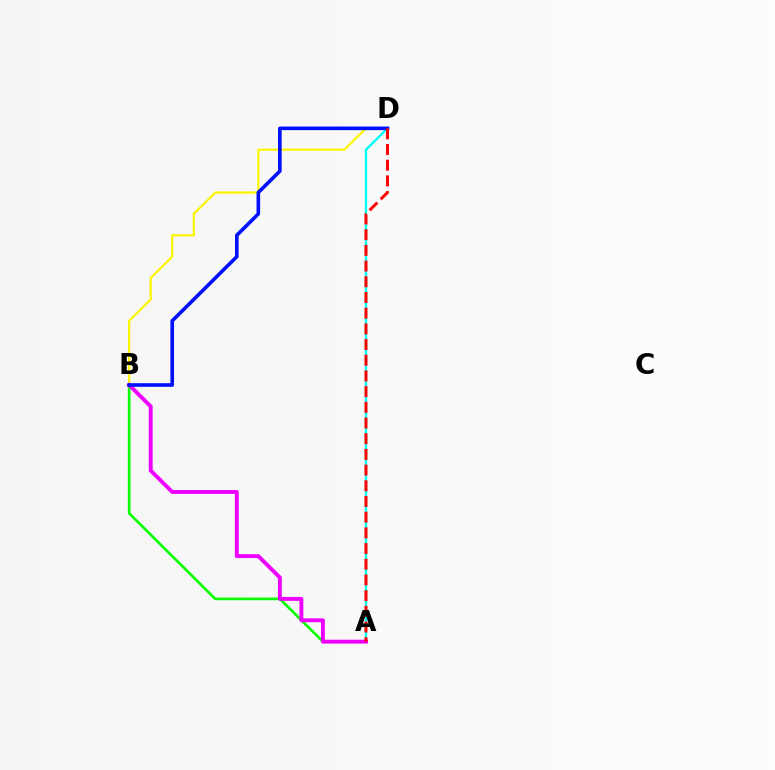{('A', 'B'): [{'color': '#08ff00', 'line_style': 'solid', 'thickness': 1.93}, {'color': '#ee00ff', 'line_style': 'solid', 'thickness': 2.8}], ('A', 'D'): [{'color': '#00fff6', 'line_style': 'solid', 'thickness': 1.68}, {'color': '#ff0000', 'line_style': 'dashed', 'thickness': 2.13}], ('B', 'D'): [{'color': '#fcf500', 'line_style': 'solid', 'thickness': 1.59}, {'color': '#0010ff', 'line_style': 'solid', 'thickness': 2.6}]}